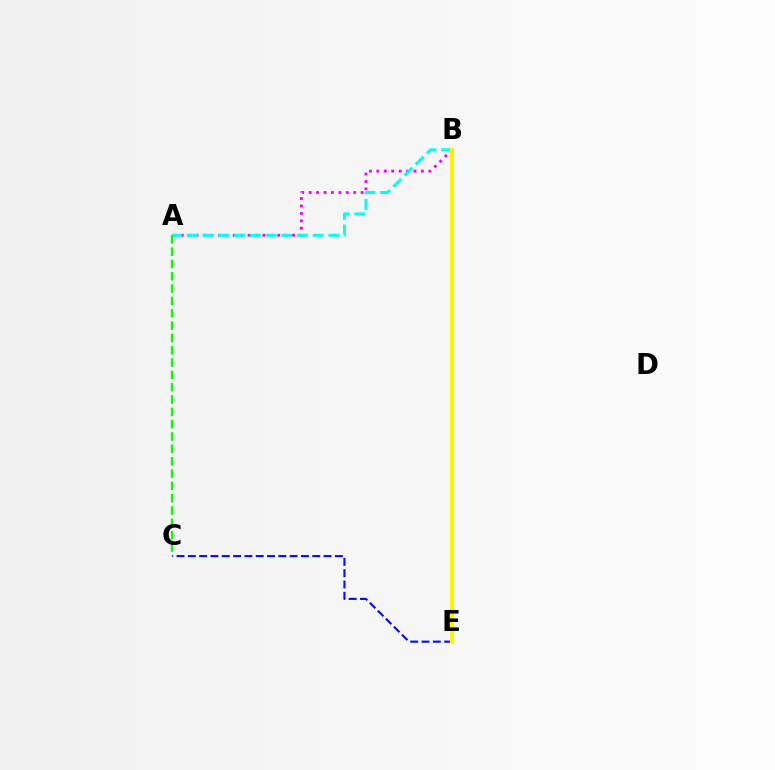{('B', 'E'): [{'color': '#ff0000', 'line_style': 'dotted', 'thickness': 1.98}, {'color': '#fcf500', 'line_style': 'solid', 'thickness': 2.92}], ('A', 'B'): [{'color': '#ee00ff', 'line_style': 'dotted', 'thickness': 2.02}, {'color': '#00fff6', 'line_style': 'dashed', 'thickness': 2.14}], ('C', 'E'): [{'color': '#0010ff', 'line_style': 'dashed', 'thickness': 1.54}], ('A', 'C'): [{'color': '#08ff00', 'line_style': 'dashed', 'thickness': 1.67}]}